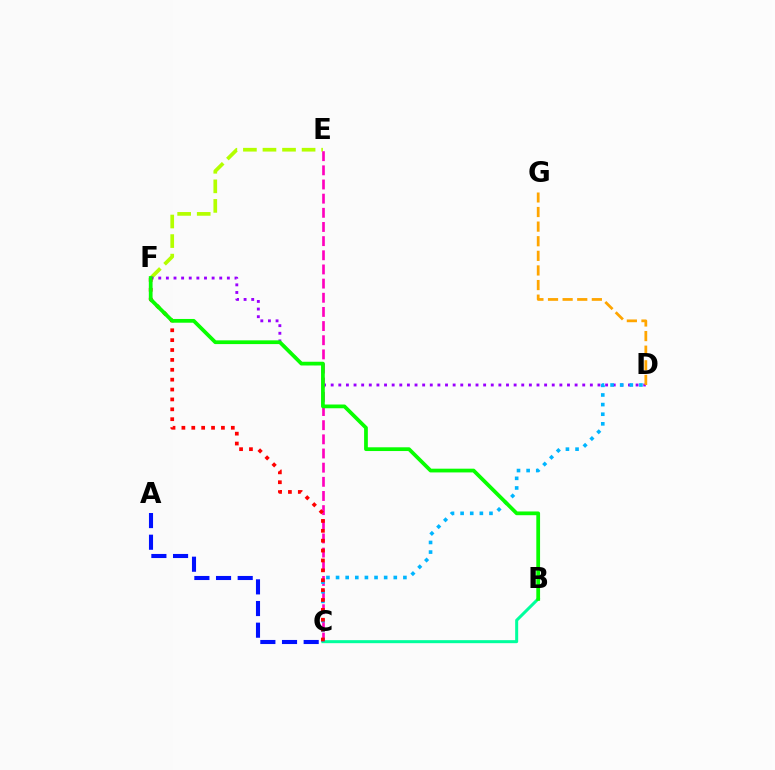{('A', 'C'): [{'color': '#0010ff', 'line_style': 'dashed', 'thickness': 2.94}], ('E', 'F'): [{'color': '#b3ff00', 'line_style': 'dashed', 'thickness': 2.66}], ('D', 'F'): [{'color': '#9b00ff', 'line_style': 'dotted', 'thickness': 2.07}], ('D', 'G'): [{'color': '#ffa500', 'line_style': 'dashed', 'thickness': 1.98}], ('C', 'E'): [{'color': '#ff00bd', 'line_style': 'dashed', 'thickness': 1.92}], ('B', 'C'): [{'color': '#00ff9d', 'line_style': 'solid', 'thickness': 2.17}], ('C', 'D'): [{'color': '#00b5ff', 'line_style': 'dotted', 'thickness': 2.61}], ('C', 'F'): [{'color': '#ff0000', 'line_style': 'dotted', 'thickness': 2.68}], ('B', 'F'): [{'color': '#08ff00', 'line_style': 'solid', 'thickness': 2.7}]}